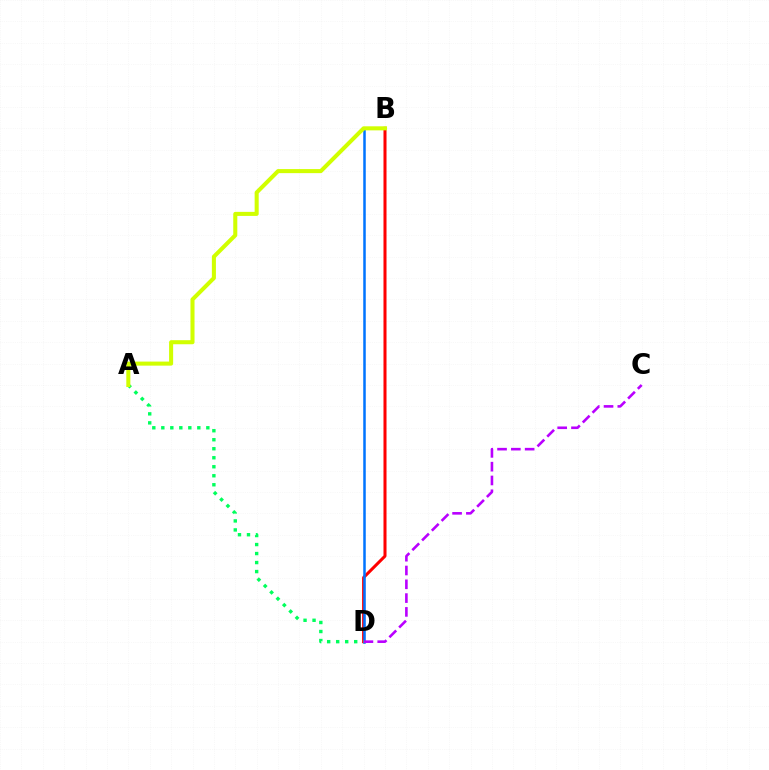{('B', 'D'): [{'color': '#ff0000', 'line_style': 'solid', 'thickness': 2.18}, {'color': '#0074ff', 'line_style': 'solid', 'thickness': 1.81}], ('A', 'D'): [{'color': '#00ff5c', 'line_style': 'dotted', 'thickness': 2.45}], ('C', 'D'): [{'color': '#b900ff', 'line_style': 'dashed', 'thickness': 1.87}], ('A', 'B'): [{'color': '#d1ff00', 'line_style': 'solid', 'thickness': 2.92}]}